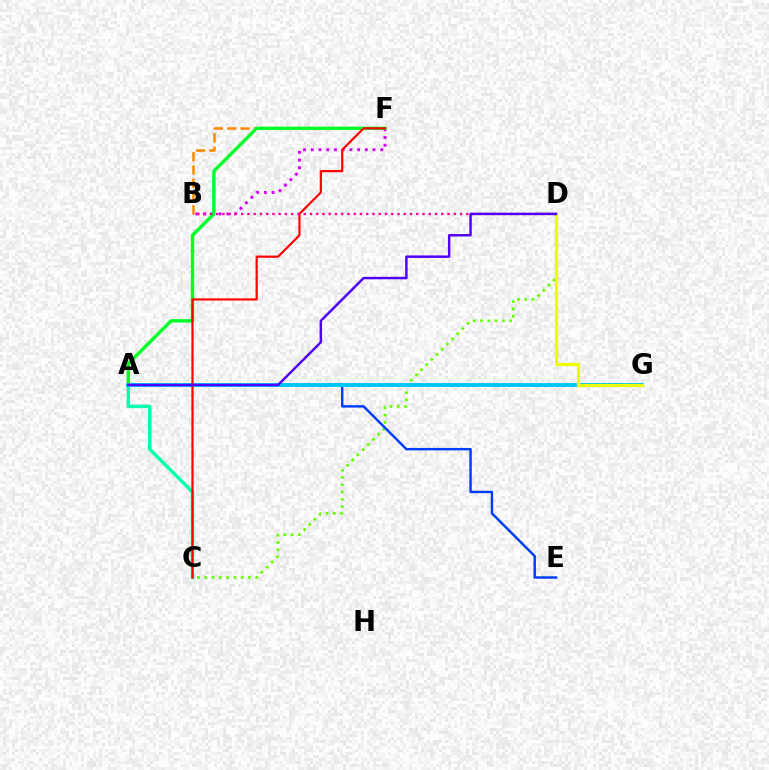{('C', 'D'): [{'color': '#66ff00', 'line_style': 'dotted', 'thickness': 1.98}], ('A', 'E'): [{'color': '#003fff', 'line_style': 'solid', 'thickness': 1.76}], ('A', 'C'): [{'color': '#00ffaf', 'line_style': 'solid', 'thickness': 2.47}], ('B', 'F'): [{'color': '#ff8800', 'line_style': 'dashed', 'thickness': 1.81}, {'color': '#d600ff', 'line_style': 'dotted', 'thickness': 2.1}], ('A', 'F'): [{'color': '#00ff27', 'line_style': 'solid', 'thickness': 2.43}], ('A', 'G'): [{'color': '#00c7ff', 'line_style': 'solid', 'thickness': 2.82}], ('C', 'F'): [{'color': '#ff0000', 'line_style': 'solid', 'thickness': 1.58}], ('D', 'G'): [{'color': '#eeff00', 'line_style': 'solid', 'thickness': 2.27}], ('B', 'D'): [{'color': '#ff00a0', 'line_style': 'dotted', 'thickness': 1.7}], ('A', 'D'): [{'color': '#4f00ff', 'line_style': 'solid', 'thickness': 1.77}]}